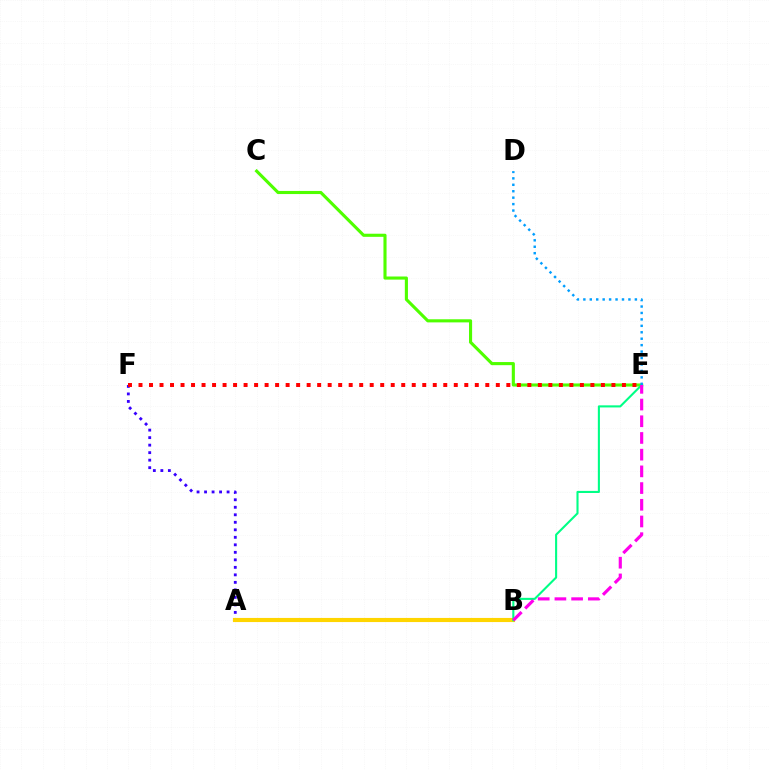{('C', 'E'): [{'color': '#4fff00', 'line_style': 'solid', 'thickness': 2.24}], ('A', 'F'): [{'color': '#3700ff', 'line_style': 'dotted', 'thickness': 2.04}], ('A', 'B'): [{'color': '#ffd500', 'line_style': 'solid', 'thickness': 2.97}], ('B', 'E'): [{'color': '#00ff86', 'line_style': 'solid', 'thickness': 1.51}, {'color': '#ff00ed', 'line_style': 'dashed', 'thickness': 2.27}], ('E', 'F'): [{'color': '#ff0000', 'line_style': 'dotted', 'thickness': 2.86}], ('D', 'E'): [{'color': '#009eff', 'line_style': 'dotted', 'thickness': 1.75}]}